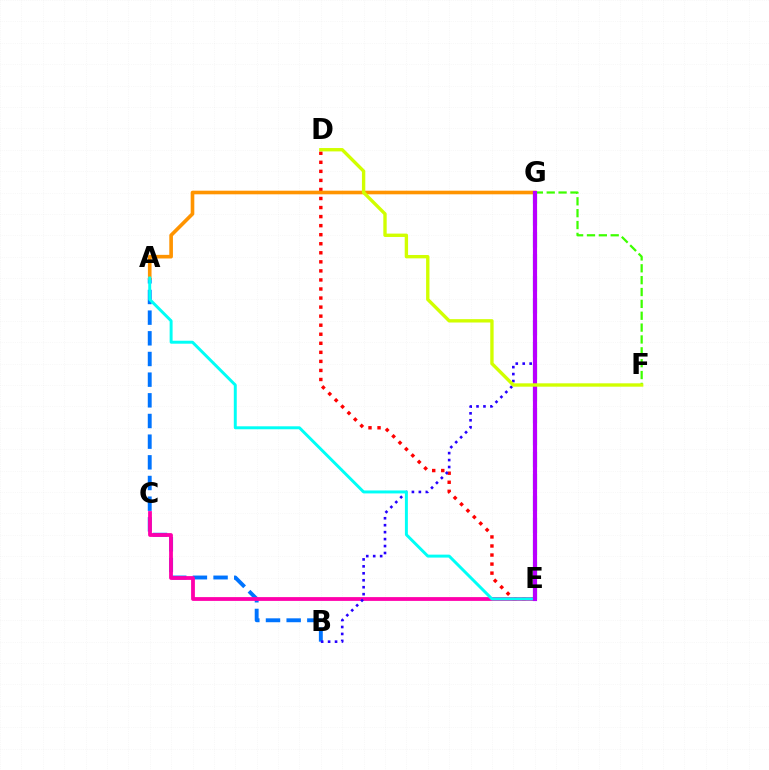{('A', 'B'): [{'color': '#0074ff', 'line_style': 'dashed', 'thickness': 2.81}], ('F', 'G'): [{'color': '#3dff00', 'line_style': 'dashed', 'thickness': 1.61}], ('D', 'E'): [{'color': '#ff0000', 'line_style': 'dotted', 'thickness': 2.46}], ('C', 'E'): [{'color': '#ff00ac', 'line_style': 'solid', 'thickness': 2.73}], ('B', 'G'): [{'color': '#2500ff', 'line_style': 'dotted', 'thickness': 1.89}], ('A', 'G'): [{'color': '#ff9400', 'line_style': 'solid', 'thickness': 2.61}], ('E', 'G'): [{'color': '#00ff5c', 'line_style': 'dashed', 'thickness': 2.98}, {'color': '#b900ff', 'line_style': 'solid', 'thickness': 2.99}], ('A', 'E'): [{'color': '#00fff6', 'line_style': 'solid', 'thickness': 2.13}], ('D', 'F'): [{'color': '#d1ff00', 'line_style': 'solid', 'thickness': 2.42}]}